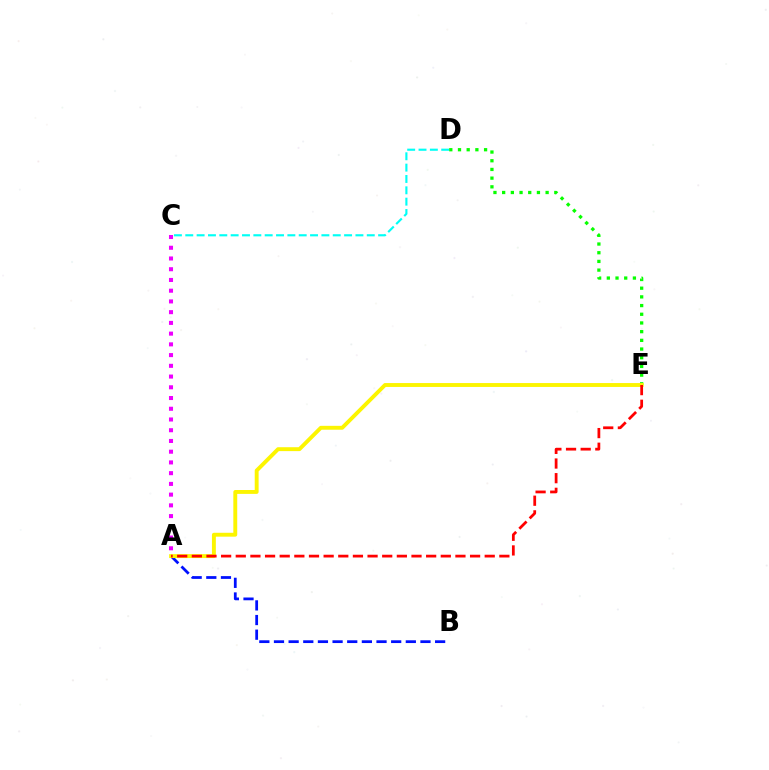{('A', 'B'): [{'color': '#0010ff', 'line_style': 'dashed', 'thickness': 1.99}], ('C', 'D'): [{'color': '#00fff6', 'line_style': 'dashed', 'thickness': 1.54}], ('D', 'E'): [{'color': '#08ff00', 'line_style': 'dotted', 'thickness': 2.36}], ('A', 'E'): [{'color': '#fcf500', 'line_style': 'solid', 'thickness': 2.8}, {'color': '#ff0000', 'line_style': 'dashed', 'thickness': 1.99}], ('A', 'C'): [{'color': '#ee00ff', 'line_style': 'dotted', 'thickness': 2.92}]}